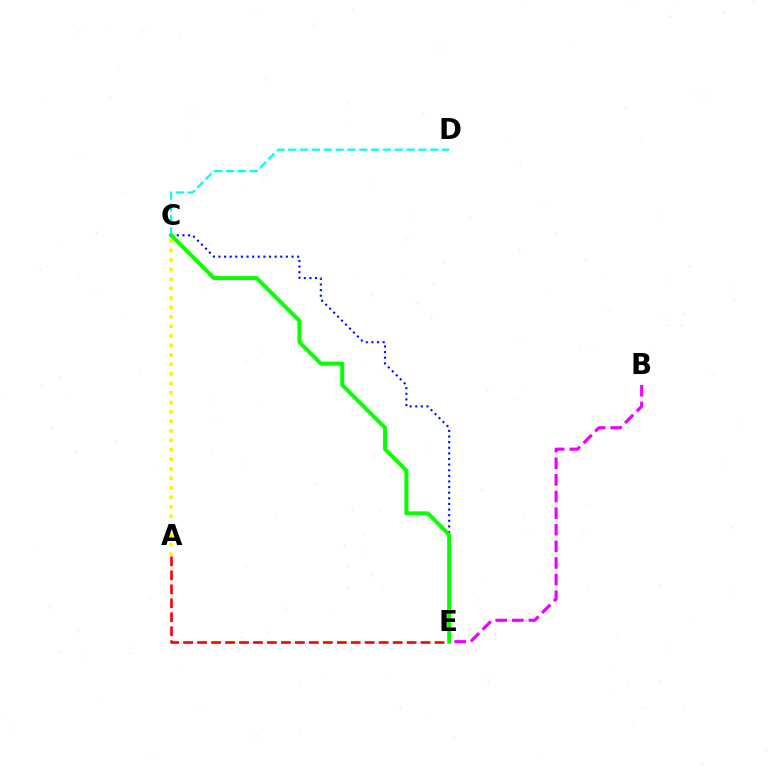{('C', 'D'): [{'color': '#00fff6', 'line_style': 'dashed', 'thickness': 1.61}], ('C', 'E'): [{'color': '#0010ff', 'line_style': 'dotted', 'thickness': 1.53}, {'color': '#08ff00', 'line_style': 'solid', 'thickness': 2.85}], ('A', 'C'): [{'color': '#fcf500', 'line_style': 'dotted', 'thickness': 2.58}], ('A', 'E'): [{'color': '#ff0000', 'line_style': 'dashed', 'thickness': 1.9}], ('B', 'E'): [{'color': '#ee00ff', 'line_style': 'dashed', 'thickness': 2.26}]}